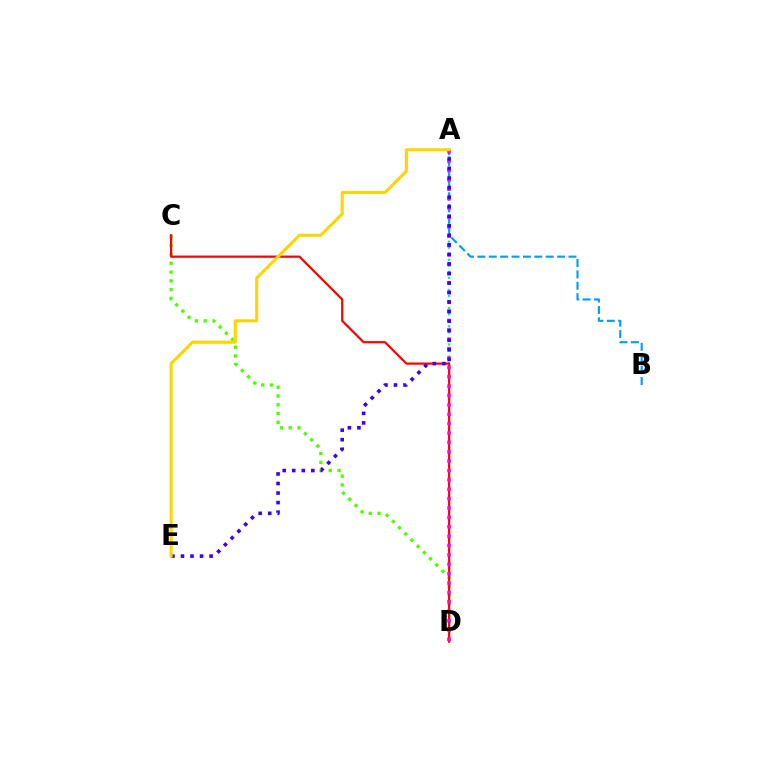{('C', 'D'): [{'color': '#4fff00', 'line_style': 'dotted', 'thickness': 2.39}, {'color': '#ff0000', 'line_style': 'solid', 'thickness': 1.61}], ('A', 'D'): [{'color': '#00ff86', 'line_style': 'dotted', 'thickness': 1.64}, {'color': '#ff00ed', 'line_style': 'dotted', 'thickness': 2.55}], ('A', 'B'): [{'color': '#009eff', 'line_style': 'dashed', 'thickness': 1.55}], ('A', 'E'): [{'color': '#3700ff', 'line_style': 'dotted', 'thickness': 2.59}, {'color': '#ffd500', 'line_style': 'solid', 'thickness': 2.23}]}